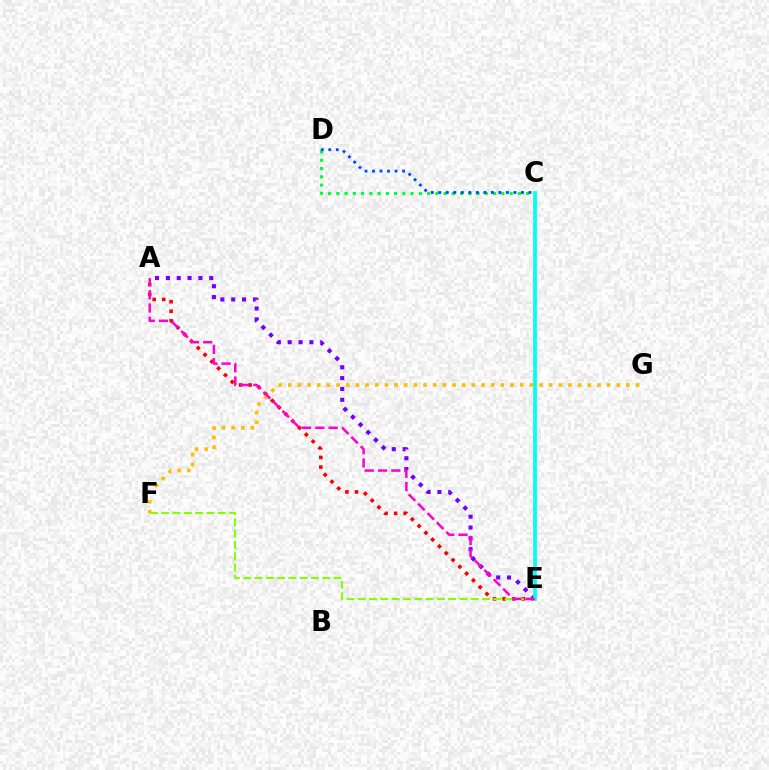{('A', 'E'): [{'color': '#7200ff', 'line_style': 'dotted', 'thickness': 2.95}, {'color': '#ff0000', 'line_style': 'dotted', 'thickness': 2.61}, {'color': '#ff00cf', 'line_style': 'dashed', 'thickness': 1.8}], ('C', 'D'): [{'color': '#00ff39', 'line_style': 'dotted', 'thickness': 2.24}, {'color': '#004bff', 'line_style': 'dotted', 'thickness': 2.04}], ('E', 'F'): [{'color': '#84ff00', 'line_style': 'dashed', 'thickness': 1.54}], ('C', 'E'): [{'color': '#00fff6', 'line_style': 'solid', 'thickness': 2.72}], ('F', 'G'): [{'color': '#ffbd00', 'line_style': 'dotted', 'thickness': 2.62}]}